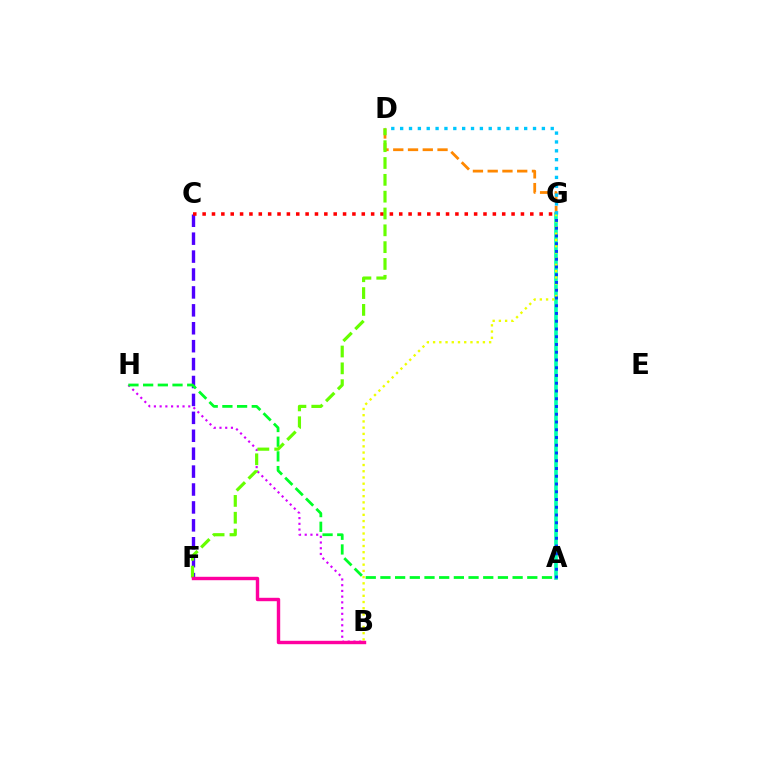{('A', 'G'): [{'color': '#00ffaf', 'line_style': 'solid', 'thickness': 2.62}, {'color': '#003fff', 'line_style': 'dotted', 'thickness': 2.11}], ('D', 'G'): [{'color': '#ff8800', 'line_style': 'dashed', 'thickness': 2.0}, {'color': '#00c7ff', 'line_style': 'dotted', 'thickness': 2.41}], ('C', 'F'): [{'color': '#4f00ff', 'line_style': 'dashed', 'thickness': 2.43}], ('B', 'H'): [{'color': '#d600ff', 'line_style': 'dotted', 'thickness': 1.56}], ('C', 'G'): [{'color': '#ff0000', 'line_style': 'dotted', 'thickness': 2.54}], ('A', 'H'): [{'color': '#00ff27', 'line_style': 'dashed', 'thickness': 2.0}], ('B', 'G'): [{'color': '#eeff00', 'line_style': 'dotted', 'thickness': 1.69}], ('D', 'F'): [{'color': '#66ff00', 'line_style': 'dashed', 'thickness': 2.29}], ('B', 'F'): [{'color': '#ff00a0', 'line_style': 'solid', 'thickness': 2.45}]}